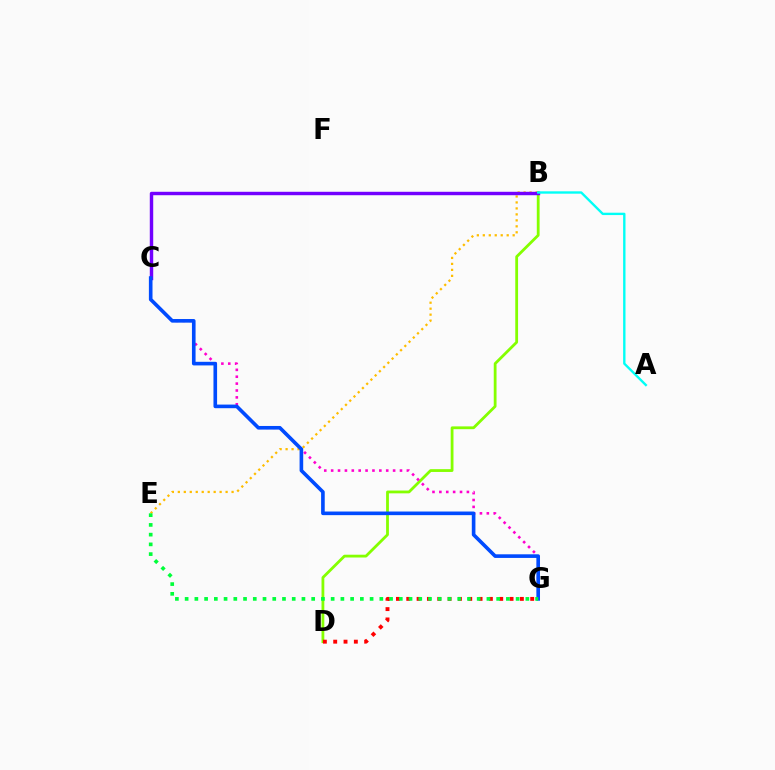{('B', 'D'): [{'color': '#84ff00', 'line_style': 'solid', 'thickness': 2.01}], ('C', 'G'): [{'color': '#ff00cf', 'line_style': 'dotted', 'thickness': 1.87}, {'color': '#004bff', 'line_style': 'solid', 'thickness': 2.61}], ('D', 'G'): [{'color': '#ff0000', 'line_style': 'dotted', 'thickness': 2.81}], ('B', 'E'): [{'color': '#ffbd00', 'line_style': 'dotted', 'thickness': 1.62}], ('B', 'C'): [{'color': '#7200ff', 'line_style': 'solid', 'thickness': 2.47}], ('E', 'G'): [{'color': '#00ff39', 'line_style': 'dotted', 'thickness': 2.64}], ('A', 'B'): [{'color': '#00fff6', 'line_style': 'solid', 'thickness': 1.7}]}